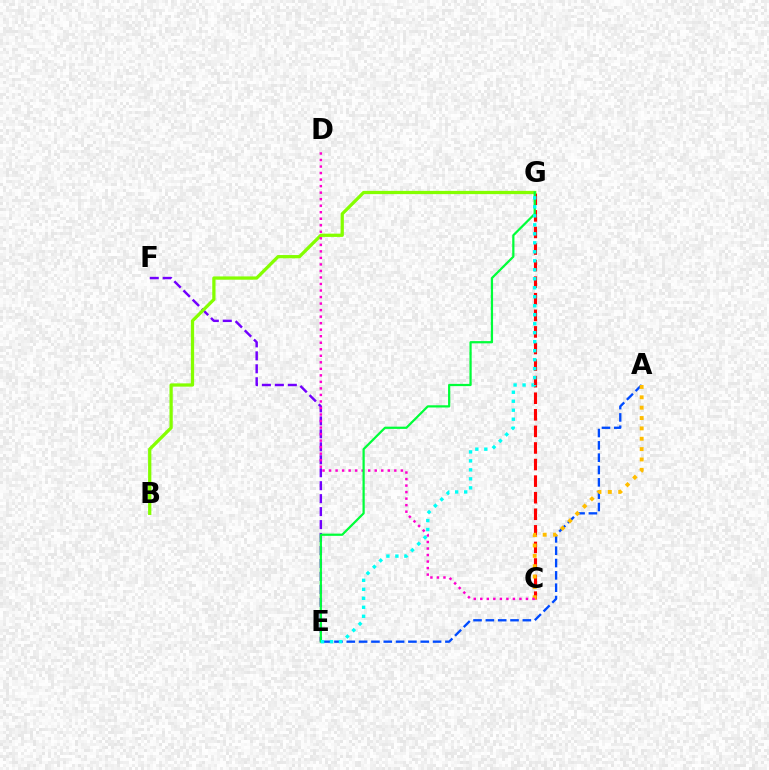{('C', 'G'): [{'color': '#ff0000', 'line_style': 'dashed', 'thickness': 2.25}], ('A', 'E'): [{'color': '#004bff', 'line_style': 'dashed', 'thickness': 1.67}], ('E', 'F'): [{'color': '#7200ff', 'line_style': 'dashed', 'thickness': 1.76}], ('A', 'C'): [{'color': '#ffbd00', 'line_style': 'dotted', 'thickness': 2.81}], ('B', 'G'): [{'color': '#84ff00', 'line_style': 'solid', 'thickness': 2.35}], ('C', 'D'): [{'color': '#ff00cf', 'line_style': 'dotted', 'thickness': 1.77}], ('E', 'G'): [{'color': '#00ff39', 'line_style': 'solid', 'thickness': 1.61}, {'color': '#00fff6', 'line_style': 'dotted', 'thickness': 2.44}]}